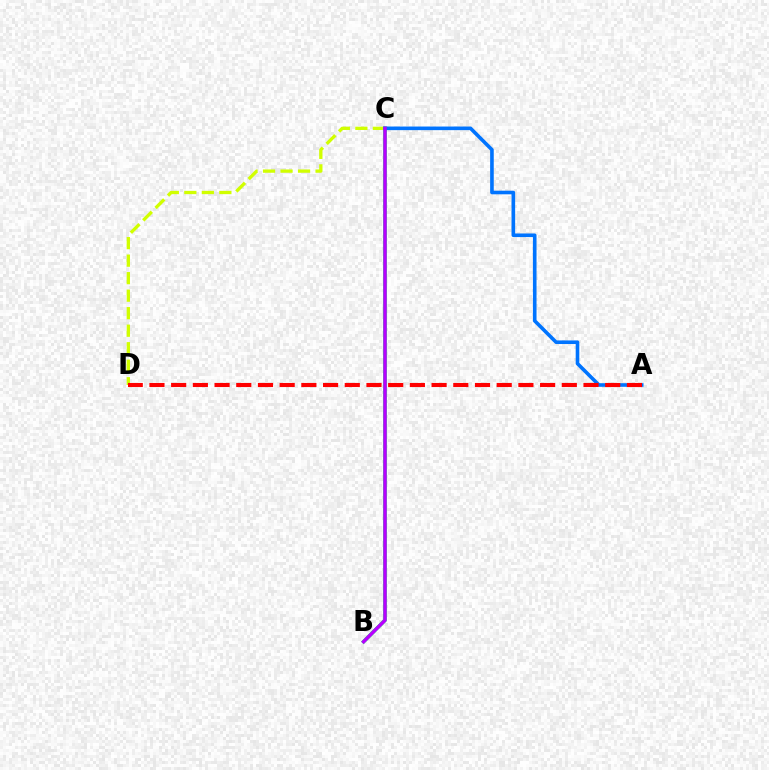{('C', 'D'): [{'color': '#d1ff00', 'line_style': 'dashed', 'thickness': 2.38}], ('B', 'C'): [{'color': '#00ff5c', 'line_style': 'solid', 'thickness': 2.61}, {'color': '#b900ff', 'line_style': 'solid', 'thickness': 2.47}], ('A', 'C'): [{'color': '#0074ff', 'line_style': 'solid', 'thickness': 2.6}], ('A', 'D'): [{'color': '#ff0000', 'line_style': 'dashed', 'thickness': 2.95}]}